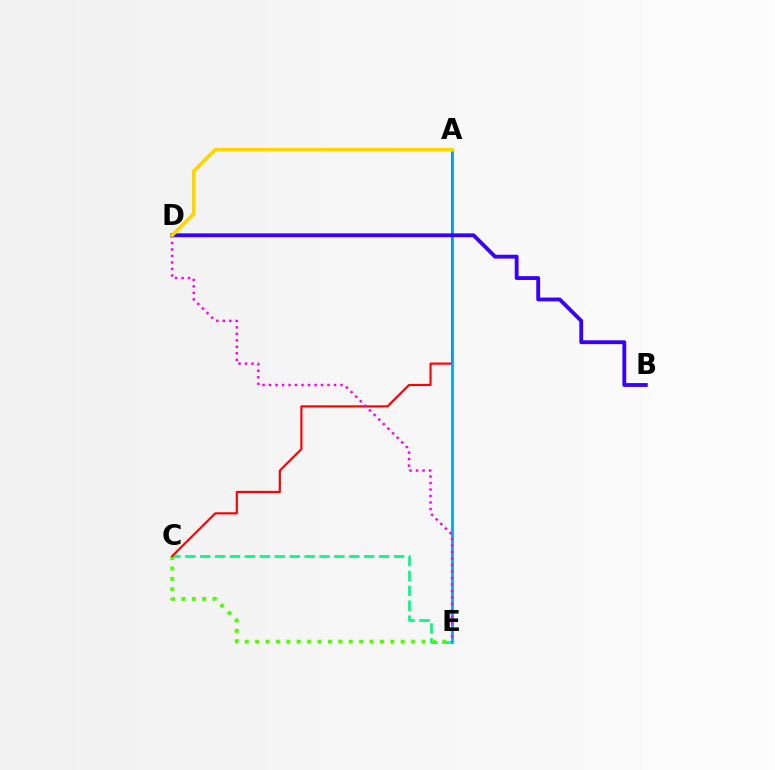{('C', 'E'): [{'color': '#00ff86', 'line_style': 'dashed', 'thickness': 2.03}, {'color': '#4fff00', 'line_style': 'dotted', 'thickness': 2.82}], ('A', 'C'): [{'color': '#ff0000', 'line_style': 'solid', 'thickness': 1.55}], ('A', 'E'): [{'color': '#009eff', 'line_style': 'solid', 'thickness': 1.92}], ('D', 'E'): [{'color': '#ff00ed', 'line_style': 'dotted', 'thickness': 1.76}], ('B', 'D'): [{'color': '#3700ff', 'line_style': 'solid', 'thickness': 2.76}], ('A', 'D'): [{'color': '#ffd500', 'line_style': 'solid', 'thickness': 2.62}]}